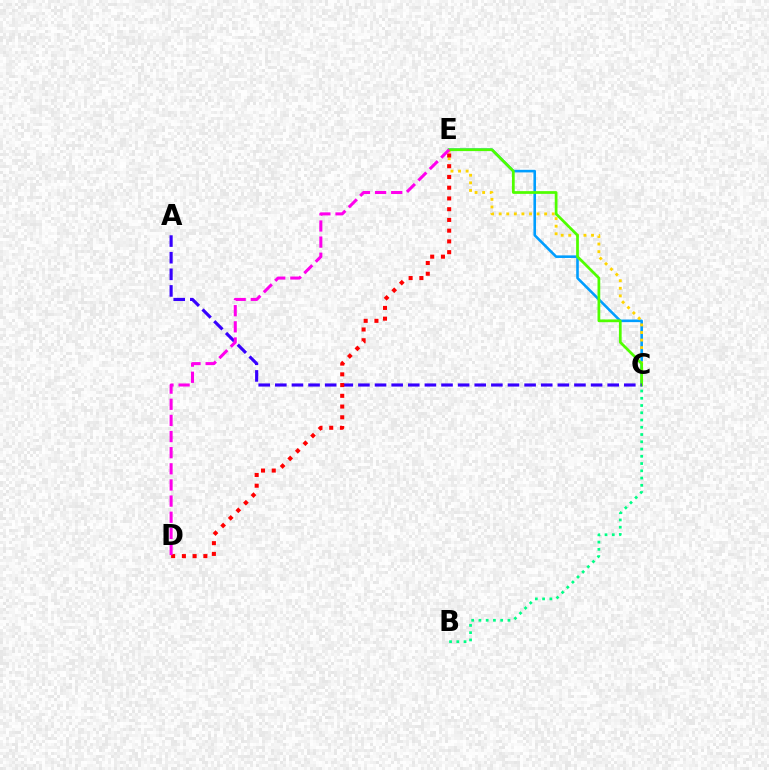{('C', 'E'): [{'color': '#009eff', 'line_style': 'solid', 'thickness': 1.87}, {'color': '#ffd500', 'line_style': 'dotted', 'thickness': 2.06}, {'color': '#4fff00', 'line_style': 'solid', 'thickness': 1.97}], ('B', 'C'): [{'color': '#00ff86', 'line_style': 'dotted', 'thickness': 1.97}], ('A', 'C'): [{'color': '#3700ff', 'line_style': 'dashed', 'thickness': 2.26}], ('D', 'E'): [{'color': '#ff0000', 'line_style': 'dotted', 'thickness': 2.92}, {'color': '#ff00ed', 'line_style': 'dashed', 'thickness': 2.19}]}